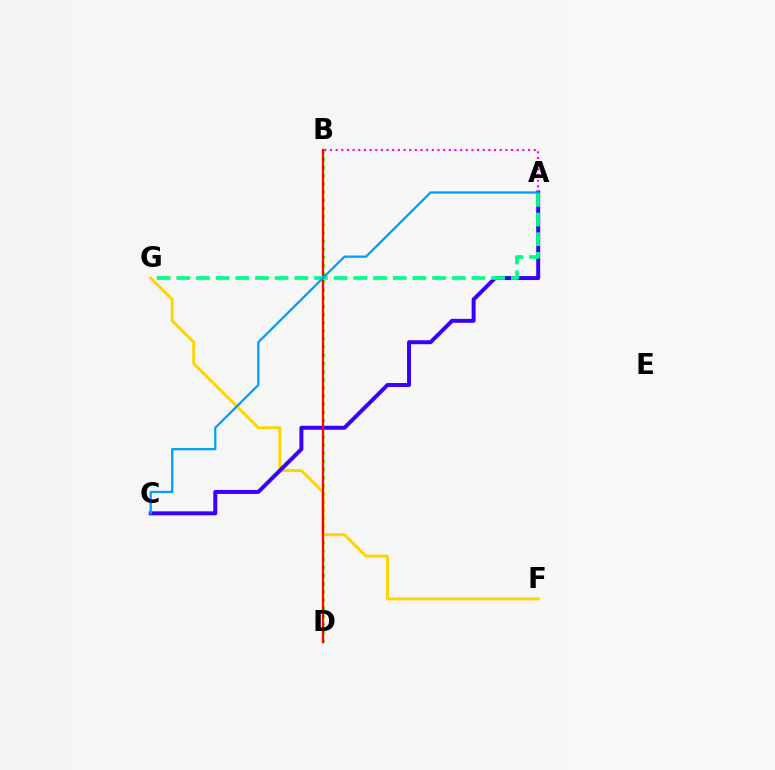{('B', 'D'): [{'color': '#4fff00', 'line_style': 'dotted', 'thickness': 2.22}, {'color': '#ff0000', 'line_style': 'solid', 'thickness': 1.65}], ('A', 'B'): [{'color': '#ff00ed', 'line_style': 'dotted', 'thickness': 1.54}], ('F', 'G'): [{'color': '#ffd500', 'line_style': 'solid', 'thickness': 2.14}], ('A', 'C'): [{'color': '#3700ff', 'line_style': 'solid', 'thickness': 2.86}, {'color': '#009eff', 'line_style': 'solid', 'thickness': 1.63}], ('A', 'G'): [{'color': '#00ff86', 'line_style': 'dashed', 'thickness': 2.67}]}